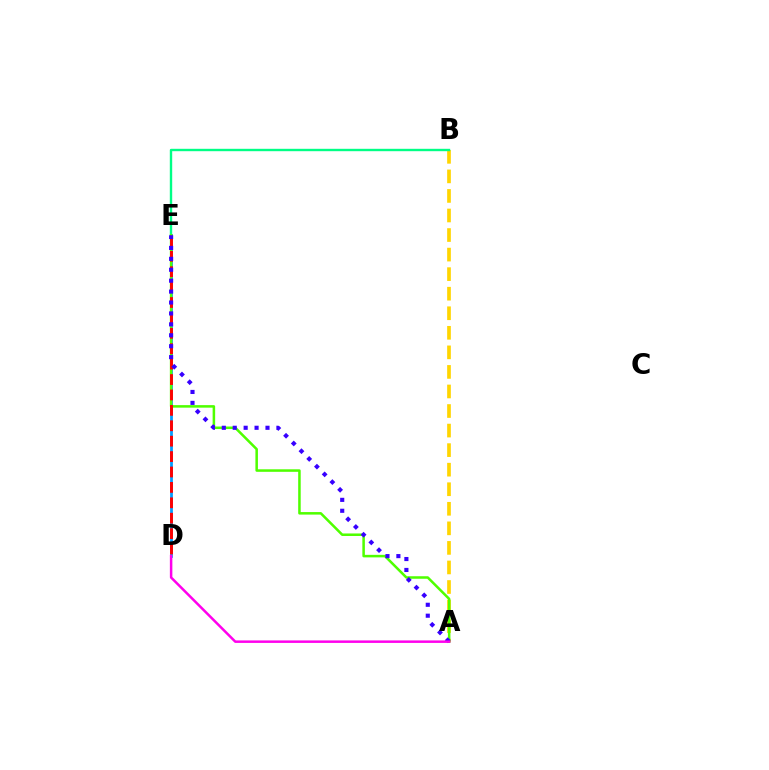{('A', 'B'): [{'color': '#ffd500', 'line_style': 'dashed', 'thickness': 2.66}], ('D', 'E'): [{'color': '#009eff', 'line_style': 'solid', 'thickness': 1.99}, {'color': '#ff0000', 'line_style': 'dashed', 'thickness': 2.09}], ('B', 'E'): [{'color': '#00ff86', 'line_style': 'solid', 'thickness': 1.72}], ('A', 'E'): [{'color': '#4fff00', 'line_style': 'solid', 'thickness': 1.82}, {'color': '#3700ff', 'line_style': 'dotted', 'thickness': 2.97}], ('A', 'D'): [{'color': '#ff00ed', 'line_style': 'solid', 'thickness': 1.8}]}